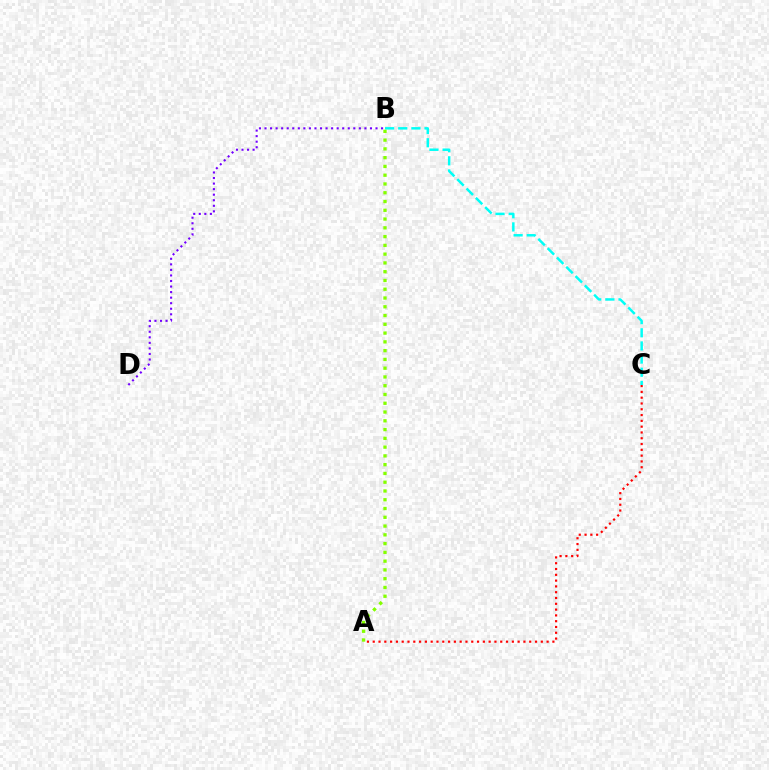{('B', 'C'): [{'color': '#00fff6', 'line_style': 'dashed', 'thickness': 1.79}], ('B', 'D'): [{'color': '#7200ff', 'line_style': 'dotted', 'thickness': 1.51}], ('A', 'C'): [{'color': '#ff0000', 'line_style': 'dotted', 'thickness': 1.57}], ('A', 'B'): [{'color': '#84ff00', 'line_style': 'dotted', 'thickness': 2.38}]}